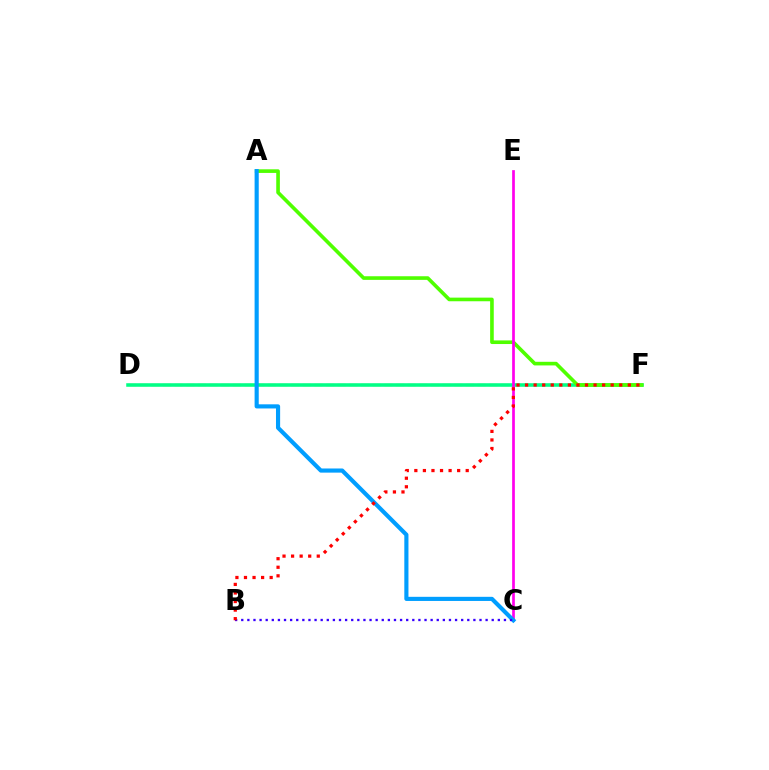{('D', 'F'): [{'color': '#ffd500', 'line_style': 'dashed', 'thickness': 1.58}, {'color': '#00ff86', 'line_style': 'solid', 'thickness': 2.56}], ('A', 'F'): [{'color': '#4fff00', 'line_style': 'solid', 'thickness': 2.61}], ('C', 'E'): [{'color': '#ff00ed', 'line_style': 'solid', 'thickness': 1.95}], ('A', 'C'): [{'color': '#009eff', 'line_style': 'solid', 'thickness': 2.98}], ('B', 'C'): [{'color': '#3700ff', 'line_style': 'dotted', 'thickness': 1.66}], ('B', 'F'): [{'color': '#ff0000', 'line_style': 'dotted', 'thickness': 2.33}]}